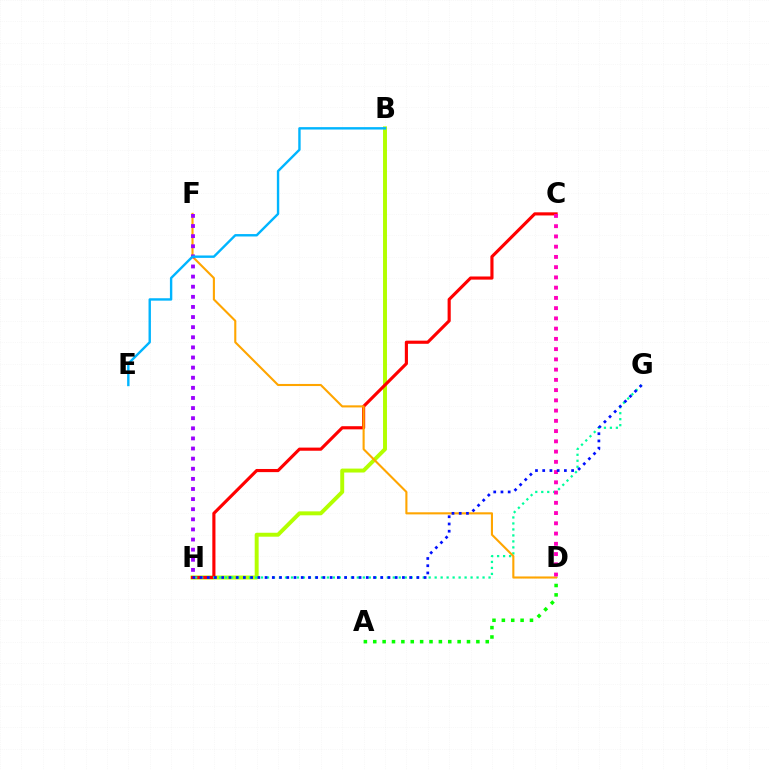{('B', 'H'): [{'color': '#b3ff00', 'line_style': 'solid', 'thickness': 2.83}], ('C', 'H'): [{'color': '#ff0000', 'line_style': 'solid', 'thickness': 2.26}], ('G', 'H'): [{'color': '#00ff9d', 'line_style': 'dotted', 'thickness': 1.63}, {'color': '#0010ff', 'line_style': 'dotted', 'thickness': 1.96}], ('A', 'D'): [{'color': '#08ff00', 'line_style': 'dotted', 'thickness': 2.55}], ('D', 'F'): [{'color': '#ffa500', 'line_style': 'solid', 'thickness': 1.51}], ('C', 'D'): [{'color': '#ff00bd', 'line_style': 'dotted', 'thickness': 2.78}], ('F', 'H'): [{'color': '#9b00ff', 'line_style': 'dotted', 'thickness': 2.75}], ('B', 'E'): [{'color': '#00b5ff', 'line_style': 'solid', 'thickness': 1.73}]}